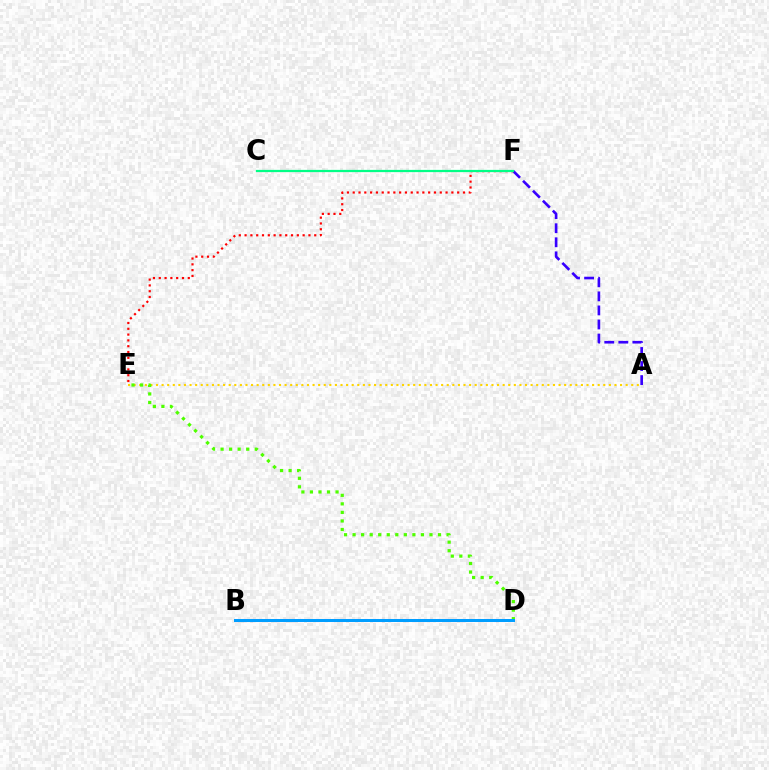{('A', 'E'): [{'color': '#ffd500', 'line_style': 'dotted', 'thickness': 1.52}], ('B', 'D'): [{'color': '#ff00ed', 'line_style': 'dotted', 'thickness': 2.2}, {'color': '#009eff', 'line_style': 'solid', 'thickness': 2.16}], ('A', 'F'): [{'color': '#3700ff', 'line_style': 'dashed', 'thickness': 1.91}], ('D', 'E'): [{'color': '#4fff00', 'line_style': 'dotted', 'thickness': 2.32}], ('E', 'F'): [{'color': '#ff0000', 'line_style': 'dotted', 'thickness': 1.58}], ('C', 'F'): [{'color': '#00ff86', 'line_style': 'solid', 'thickness': 1.61}]}